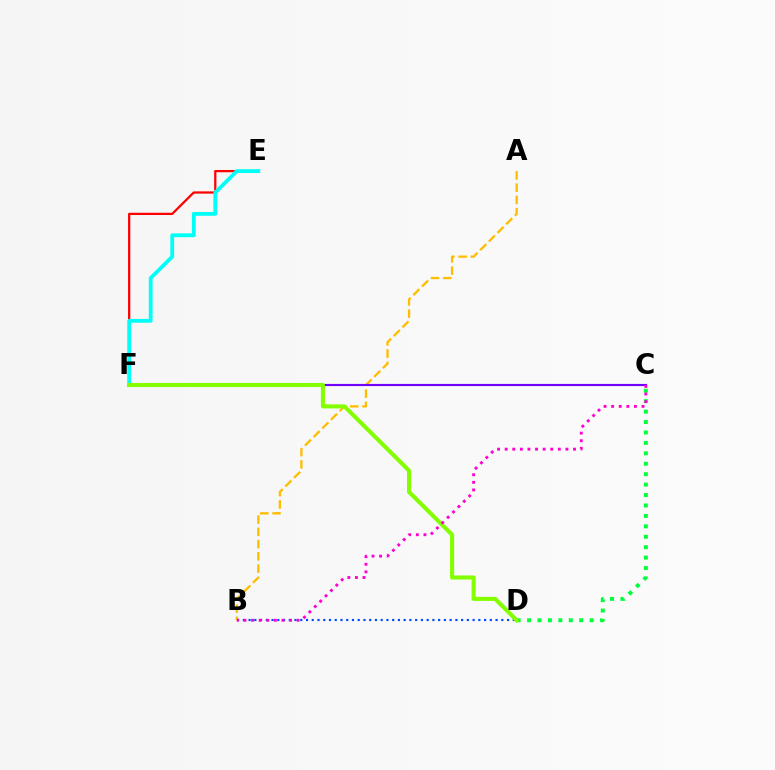{('E', 'F'): [{'color': '#ff0000', 'line_style': 'solid', 'thickness': 1.62}, {'color': '#00fff6', 'line_style': 'solid', 'thickness': 2.74}], ('A', 'B'): [{'color': '#ffbd00', 'line_style': 'dashed', 'thickness': 1.66}], ('B', 'D'): [{'color': '#004bff', 'line_style': 'dotted', 'thickness': 1.56}], ('C', 'F'): [{'color': '#7200ff', 'line_style': 'solid', 'thickness': 1.55}], ('C', 'D'): [{'color': '#00ff39', 'line_style': 'dotted', 'thickness': 2.83}], ('D', 'F'): [{'color': '#84ff00', 'line_style': 'solid', 'thickness': 2.94}], ('B', 'C'): [{'color': '#ff00cf', 'line_style': 'dotted', 'thickness': 2.06}]}